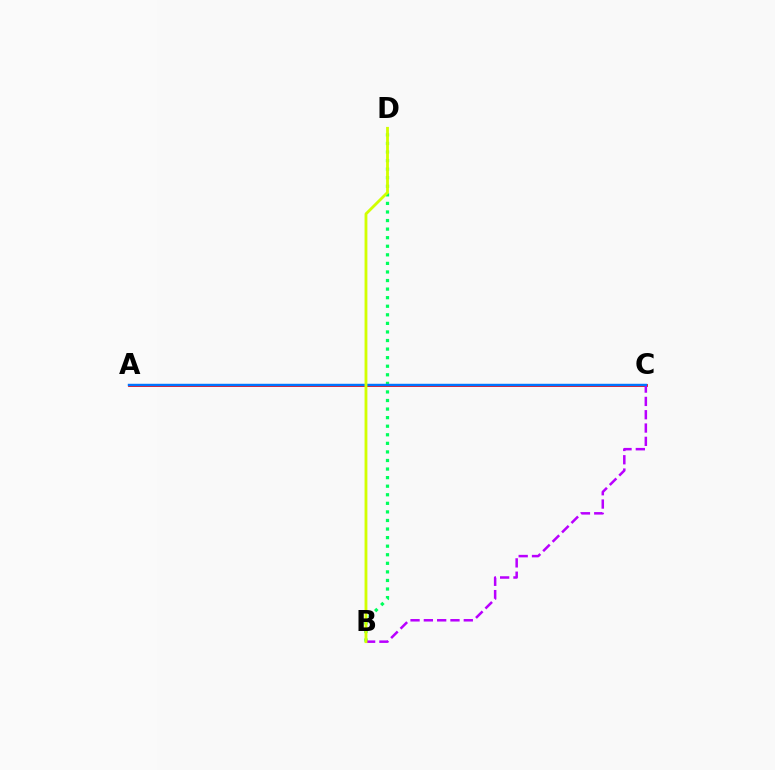{('B', 'D'): [{'color': '#00ff5c', 'line_style': 'dotted', 'thickness': 2.33}, {'color': '#d1ff00', 'line_style': 'solid', 'thickness': 2.04}], ('A', 'C'): [{'color': '#ff0000', 'line_style': 'solid', 'thickness': 2.01}, {'color': '#0074ff', 'line_style': 'solid', 'thickness': 1.75}], ('B', 'C'): [{'color': '#b900ff', 'line_style': 'dashed', 'thickness': 1.81}]}